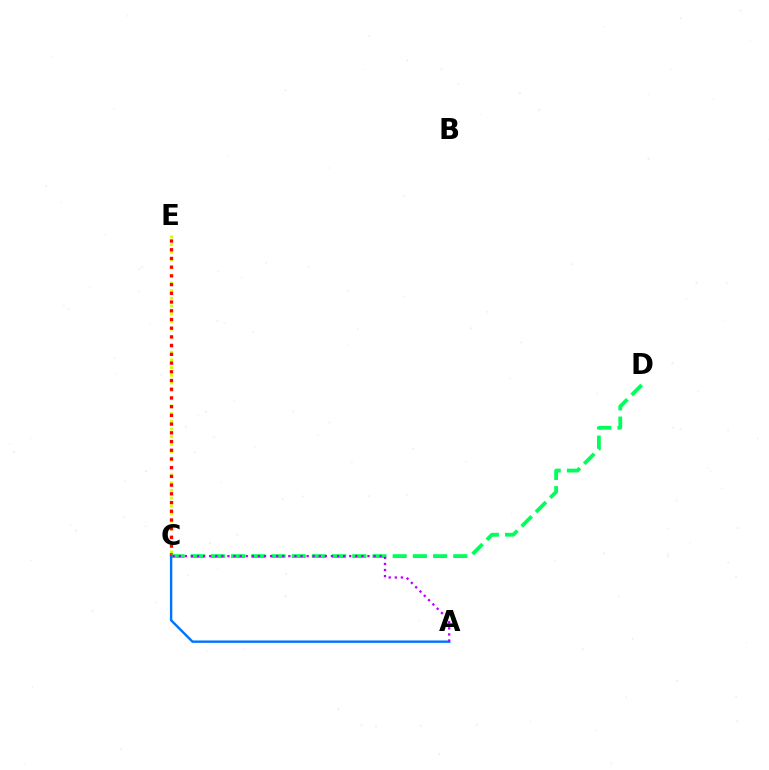{('C', 'E'): [{'color': '#d1ff00', 'line_style': 'dotted', 'thickness': 2.09}, {'color': '#ff0000', 'line_style': 'dotted', 'thickness': 2.37}], ('C', 'D'): [{'color': '#00ff5c', 'line_style': 'dashed', 'thickness': 2.74}], ('A', 'C'): [{'color': '#0074ff', 'line_style': 'solid', 'thickness': 1.73}, {'color': '#b900ff', 'line_style': 'dotted', 'thickness': 1.65}]}